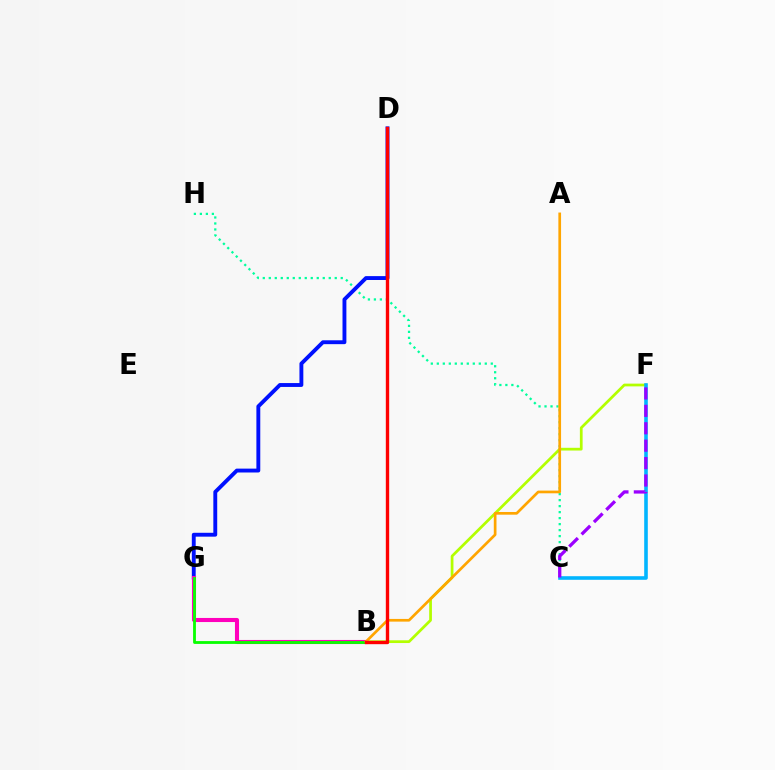{('B', 'F'): [{'color': '#b3ff00', 'line_style': 'solid', 'thickness': 1.97}], ('C', 'H'): [{'color': '#00ff9d', 'line_style': 'dotted', 'thickness': 1.63}], ('D', 'G'): [{'color': '#0010ff', 'line_style': 'solid', 'thickness': 2.79}], ('B', 'G'): [{'color': '#ff00bd', 'line_style': 'solid', 'thickness': 2.94}, {'color': '#08ff00', 'line_style': 'solid', 'thickness': 2.03}], ('C', 'F'): [{'color': '#00b5ff', 'line_style': 'solid', 'thickness': 2.59}, {'color': '#9b00ff', 'line_style': 'dashed', 'thickness': 2.37}], ('A', 'B'): [{'color': '#ffa500', 'line_style': 'solid', 'thickness': 1.94}], ('B', 'D'): [{'color': '#ff0000', 'line_style': 'solid', 'thickness': 2.43}]}